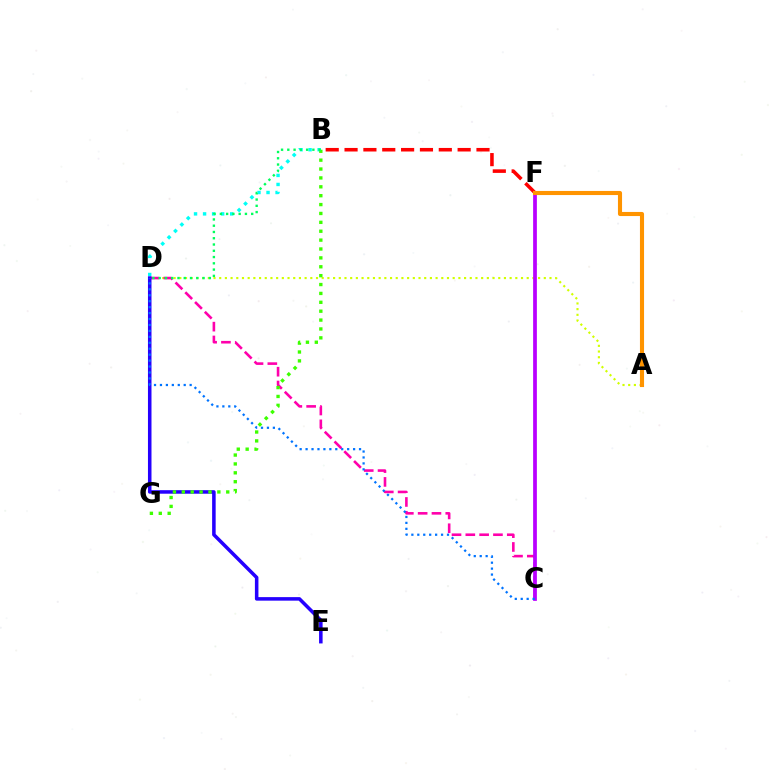{('A', 'D'): [{'color': '#d1ff00', 'line_style': 'dotted', 'thickness': 1.55}], ('C', 'D'): [{'color': '#ff00ac', 'line_style': 'dashed', 'thickness': 1.88}, {'color': '#0074ff', 'line_style': 'dotted', 'thickness': 1.61}], ('B', 'D'): [{'color': '#00fff6', 'line_style': 'dotted', 'thickness': 2.46}, {'color': '#00ff5c', 'line_style': 'dotted', 'thickness': 1.7}], ('D', 'E'): [{'color': '#2500ff', 'line_style': 'solid', 'thickness': 2.54}], ('C', 'F'): [{'color': '#b900ff', 'line_style': 'solid', 'thickness': 2.7}], ('B', 'G'): [{'color': '#3dff00', 'line_style': 'dotted', 'thickness': 2.41}], ('B', 'F'): [{'color': '#ff0000', 'line_style': 'dashed', 'thickness': 2.56}], ('A', 'F'): [{'color': '#ff9400', 'line_style': 'solid', 'thickness': 2.95}]}